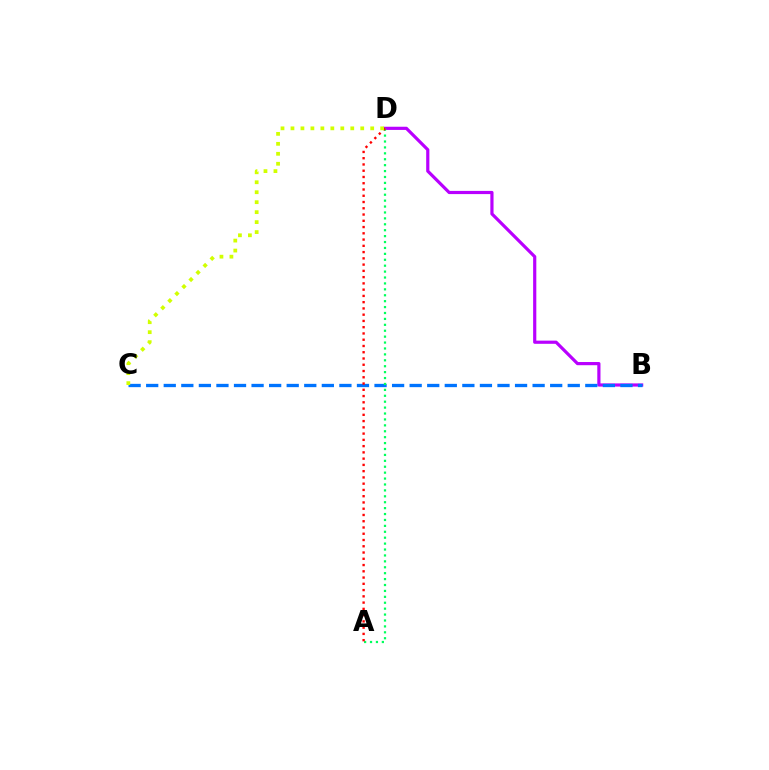{('B', 'D'): [{'color': '#b900ff', 'line_style': 'solid', 'thickness': 2.29}], ('B', 'C'): [{'color': '#0074ff', 'line_style': 'dashed', 'thickness': 2.39}], ('A', 'D'): [{'color': '#00ff5c', 'line_style': 'dotted', 'thickness': 1.61}, {'color': '#ff0000', 'line_style': 'dotted', 'thickness': 1.7}], ('C', 'D'): [{'color': '#d1ff00', 'line_style': 'dotted', 'thickness': 2.71}]}